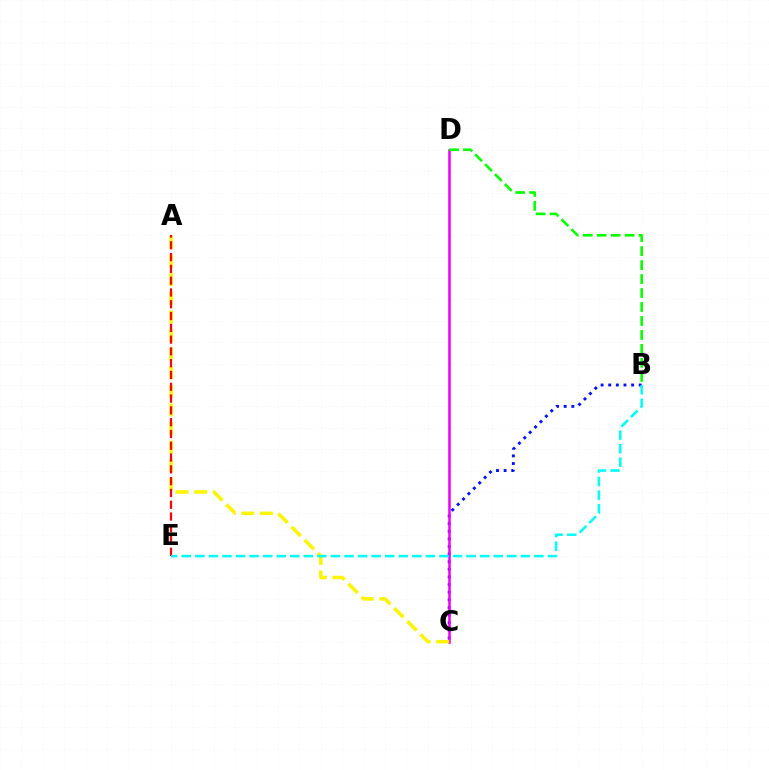{('B', 'C'): [{'color': '#0010ff', 'line_style': 'dotted', 'thickness': 2.07}], ('C', 'D'): [{'color': '#ee00ff', 'line_style': 'solid', 'thickness': 1.84}], ('B', 'D'): [{'color': '#08ff00', 'line_style': 'dashed', 'thickness': 1.9}], ('A', 'C'): [{'color': '#fcf500', 'line_style': 'dashed', 'thickness': 2.53}], ('A', 'E'): [{'color': '#ff0000', 'line_style': 'dashed', 'thickness': 1.6}], ('B', 'E'): [{'color': '#00fff6', 'line_style': 'dashed', 'thickness': 1.84}]}